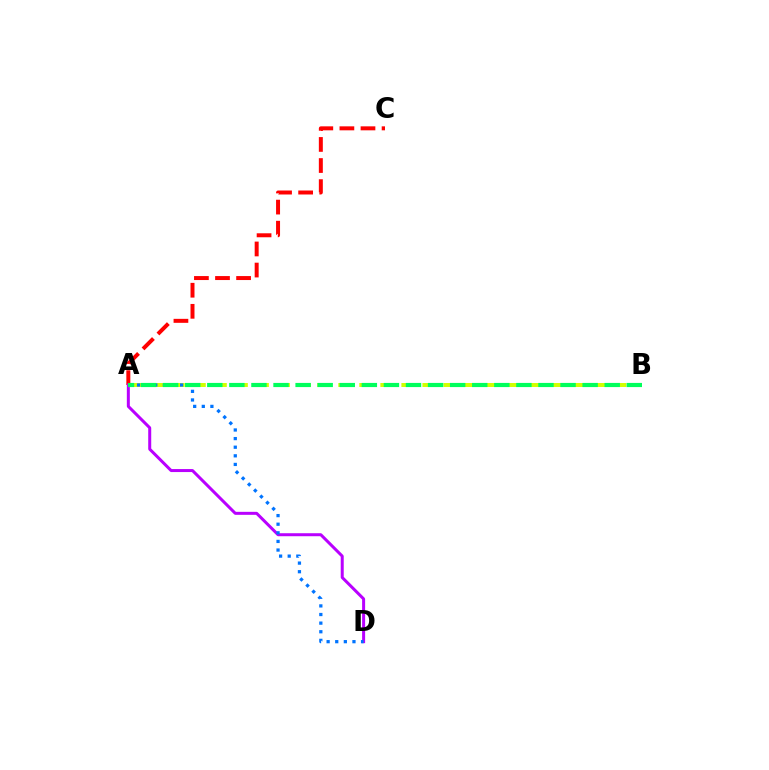{('A', 'C'): [{'color': '#ff0000', 'line_style': 'dashed', 'thickness': 2.86}], ('A', 'B'): [{'color': '#d1ff00', 'line_style': 'dashed', 'thickness': 2.86}, {'color': '#00ff5c', 'line_style': 'dashed', 'thickness': 3.0}], ('A', 'D'): [{'color': '#b900ff', 'line_style': 'solid', 'thickness': 2.16}, {'color': '#0074ff', 'line_style': 'dotted', 'thickness': 2.34}]}